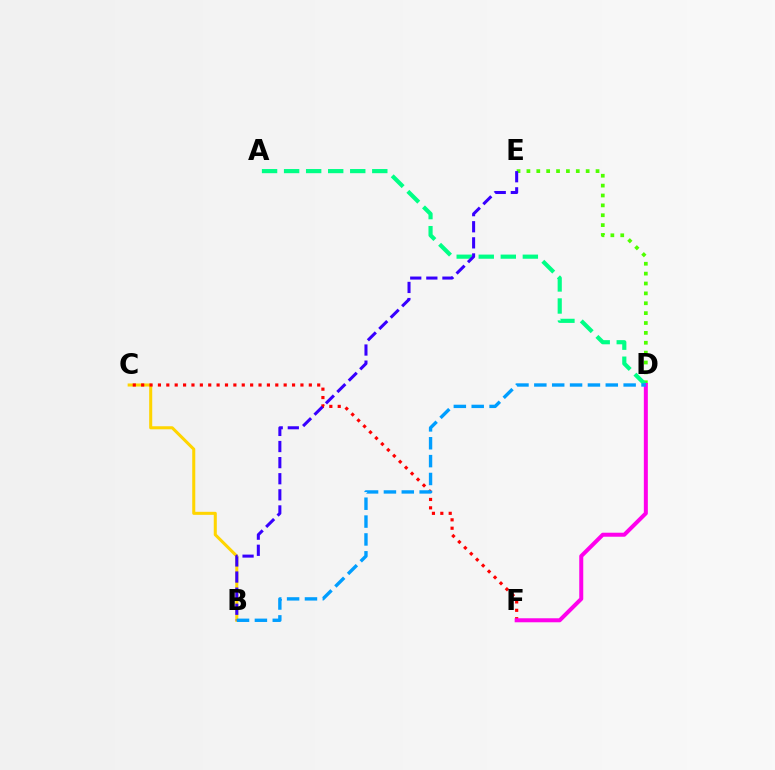{('D', 'E'): [{'color': '#4fff00', 'line_style': 'dotted', 'thickness': 2.68}], ('B', 'C'): [{'color': '#ffd500', 'line_style': 'solid', 'thickness': 2.19}], ('A', 'D'): [{'color': '#00ff86', 'line_style': 'dashed', 'thickness': 2.99}], ('C', 'F'): [{'color': '#ff0000', 'line_style': 'dotted', 'thickness': 2.28}], ('D', 'F'): [{'color': '#ff00ed', 'line_style': 'solid', 'thickness': 2.88}], ('B', 'E'): [{'color': '#3700ff', 'line_style': 'dashed', 'thickness': 2.19}], ('B', 'D'): [{'color': '#009eff', 'line_style': 'dashed', 'thickness': 2.43}]}